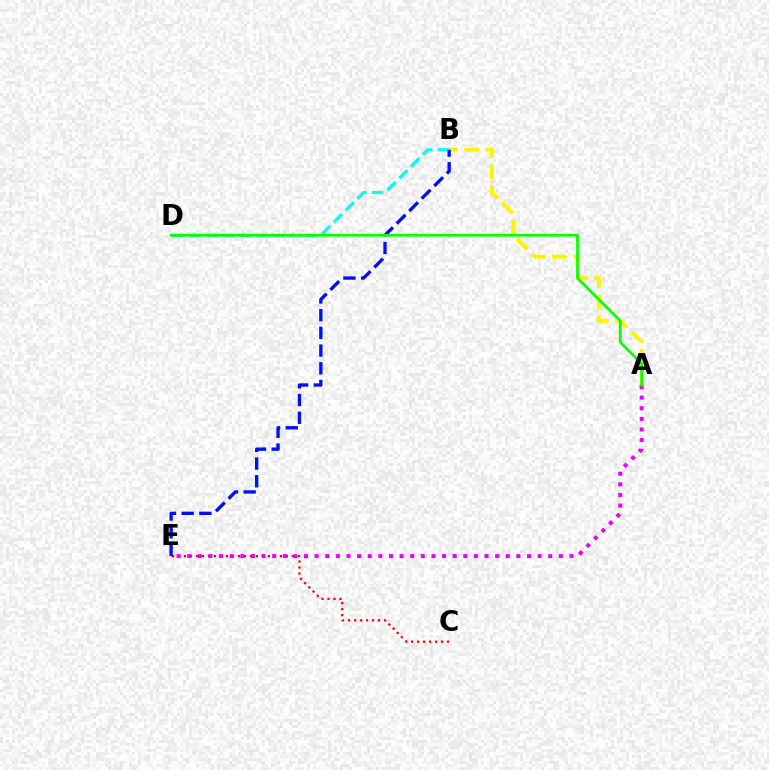{('B', 'D'): [{'color': '#00fff6', 'line_style': 'dashed', 'thickness': 2.27}], ('C', 'E'): [{'color': '#ff0000', 'line_style': 'dotted', 'thickness': 1.63}], ('A', 'E'): [{'color': '#ee00ff', 'line_style': 'dotted', 'thickness': 2.88}], ('A', 'B'): [{'color': '#fcf500', 'line_style': 'dashed', 'thickness': 2.88}], ('B', 'E'): [{'color': '#0010ff', 'line_style': 'dashed', 'thickness': 2.41}], ('A', 'D'): [{'color': '#08ff00', 'line_style': 'solid', 'thickness': 1.95}]}